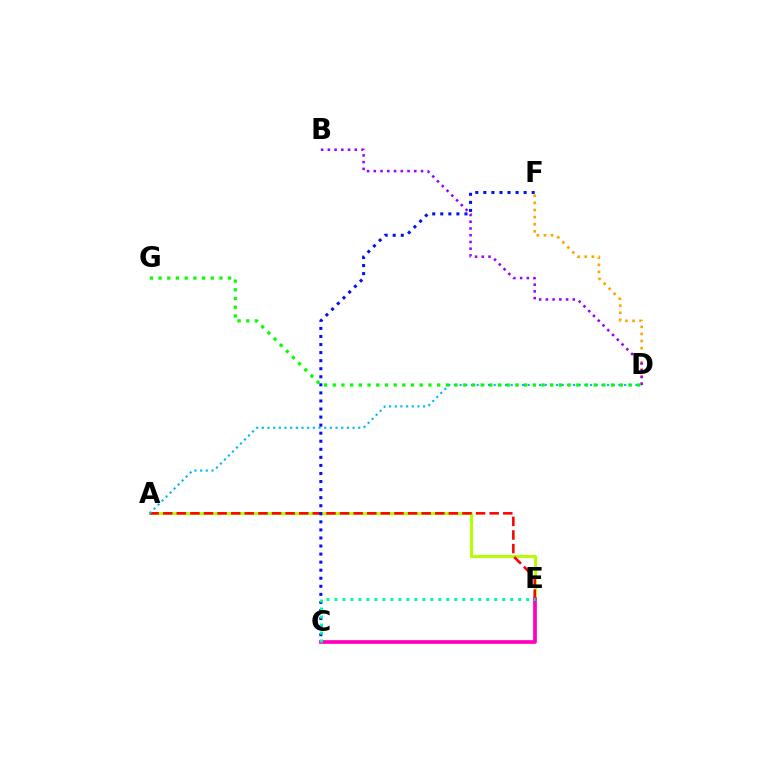{('A', 'E'): [{'color': '#b3ff00', 'line_style': 'solid', 'thickness': 2.19}, {'color': '#ff0000', 'line_style': 'dashed', 'thickness': 1.85}], ('A', 'D'): [{'color': '#00b5ff', 'line_style': 'dotted', 'thickness': 1.54}], ('C', 'F'): [{'color': '#0010ff', 'line_style': 'dotted', 'thickness': 2.19}], ('C', 'E'): [{'color': '#ff00bd', 'line_style': 'solid', 'thickness': 2.67}, {'color': '#00ff9d', 'line_style': 'dotted', 'thickness': 2.17}], ('D', 'F'): [{'color': '#ffa500', 'line_style': 'dotted', 'thickness': 1.93}], ('B', 'D'): [{'color': '#9b00ff', 'line_style': 'dotted', 'thickness': 1.83}], ('D', 'G'): [{'color': '#08ff00', 'line_style': 'dotted', 'thickness': 2.36}]}